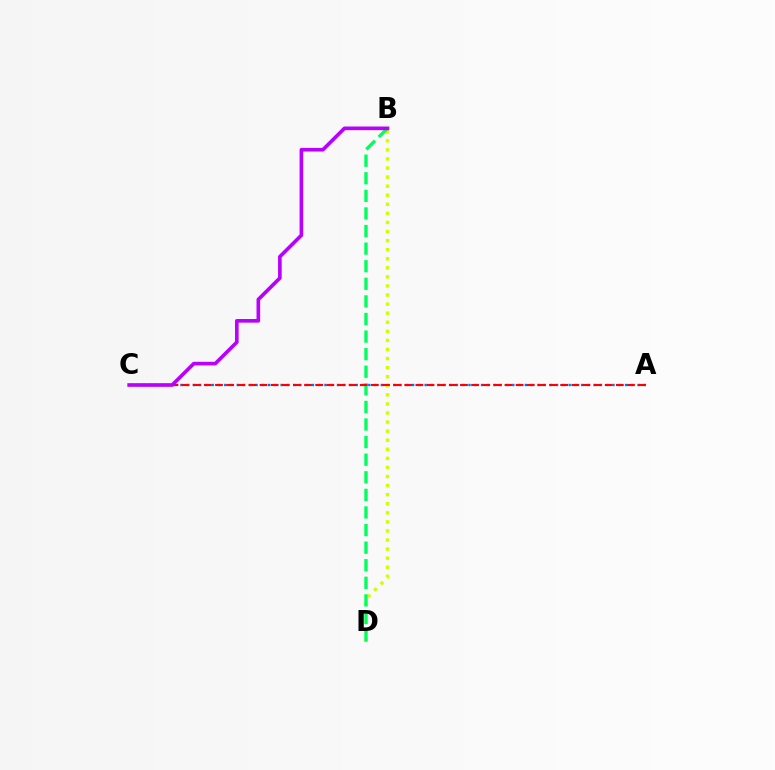{('A', 'C'): [{'color': '#0074ff', 'line_style': 'dotted', 'thickness': 1.7}, {'color': '#ff0000', 'line_style': 'dashed', 'thickness': 1.51}], ('B', 'D'): [{'color': '#d1ff00', 'line_style': 'dotted', 'thickness': 2.47}, {'color': '#00ff5c', 'line_style': 'dashed', 'thickness': 2.39}], ('B', 'C'): [{'color': '#b900ff', 'line_style': 'solid', 'thickness': 2.62}]}